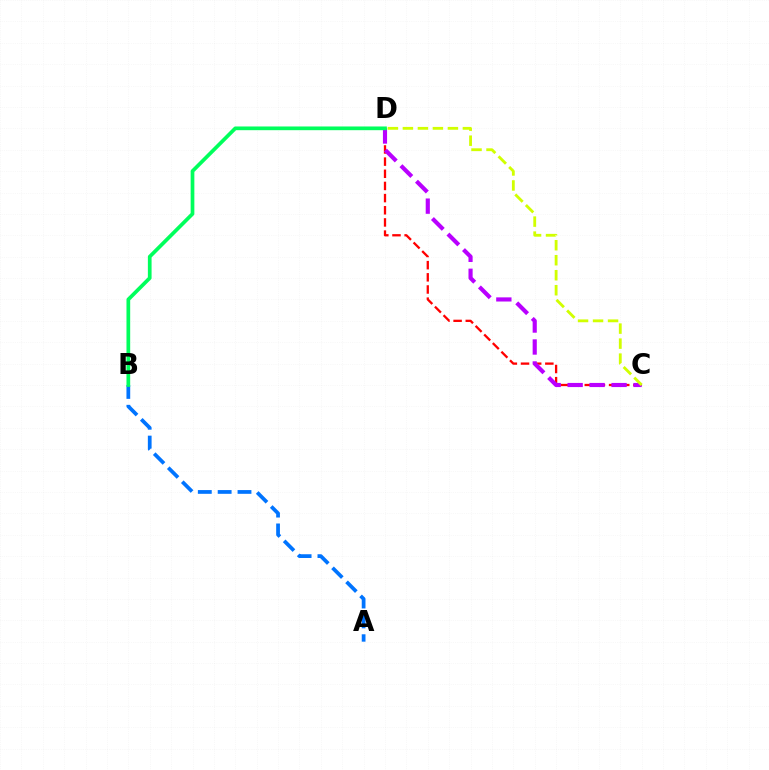{('C', 'D'): [{'color': '#ff0000', 'line_style': 'dashed', 'thickness': 1.65}, {'color': '#b900ff', 'line_style': 'dashed', 'thickness': 2.98}, {'color': '#d1ff00', 'line_style': 'dashed', 'thickness': 2.04}], ('A', 'B'): [{'color': '#0074ff', 'line_style': 'dashed', 'thickness': 2.7}], ('B', 'D'): [{'color': '#00ff5c', 'line_style': 'solid', 'thickness': 2.67}]}